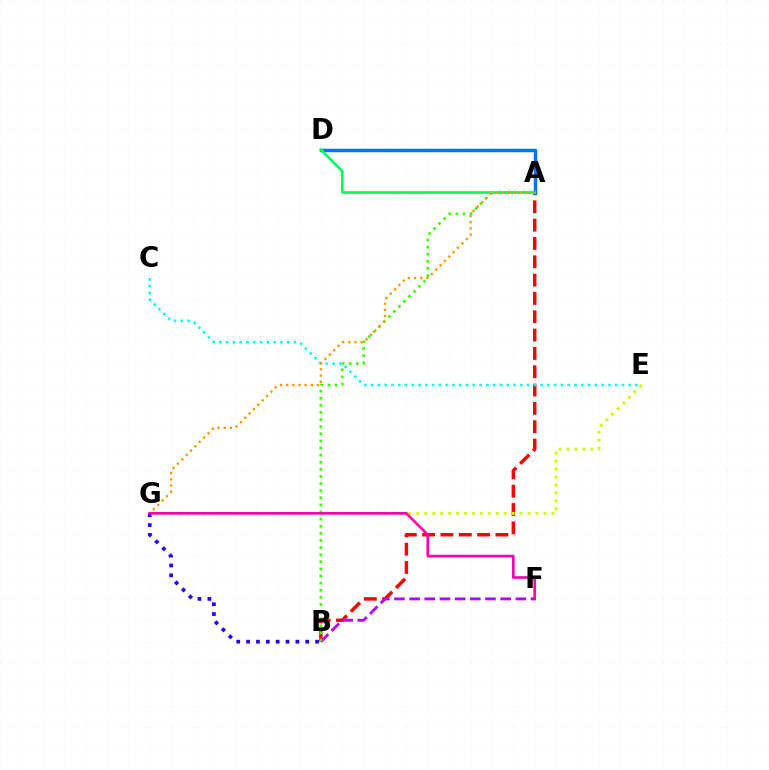{('A', 'B'): [{'color': '#ff0000', 'line_style': 'dashed', 'thickness': 2.49}, {'color': '#3dff00', 'line_style': 'dotted', 'thickness': 1.93}], ('B', 'F'): [{'color': '#b900ff', 'line_style': 'dashed', 'thickness': 2.06}], ('B', 'G'): [{'color': '#2500ff', 'line_style': 'dotted', 'thickness': 2.68}], ('A', 'D'): [{'color': '#0074ff', 'line_style': 'solid', 'thickness': 2.51}, {'color': '#00ff5c', 'line_style': 'solid', 'thickness': 1.92}], ('C', 'E'): [{'color': '#00fff6', 'line_style': 'dotted', 'thickness': 1.84}], ('E', 'G'): [{'color': '#d1ff00', 'line_style': 'dotted', 'thickness': 2.16}], ('A', 'G'): [{'color': '#ff9400', 'line_style': 'dotted', 'thickness': 1.68}], ('F', 'G'): [{'color': '#ff00ac', 'line_style': 'solid', 'thickness': 1.91}]}